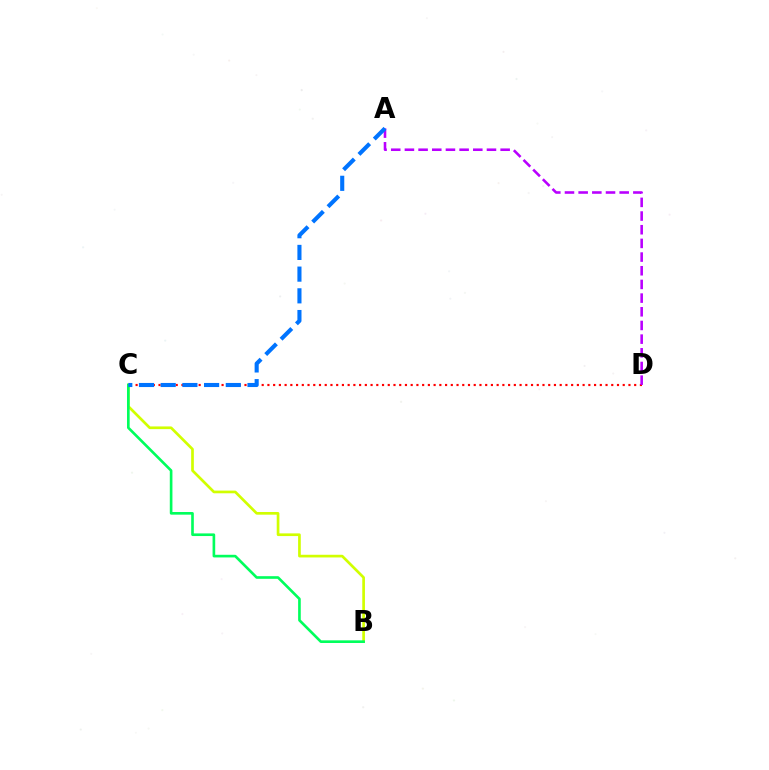{('B', 'C'): [{'color': '#d1ff00', 'line_style': 'solid', 'thickness': 1.93}, {'color': '#00ff5c', 'line_style': 'solid', 'thickness': 1.9}], ('C', 'D'): [{'color': '#ff0000', 'line_style': 'dotted', 'thickness': 1.56}], ('A', 'D'): [{'color': '#b900ff', 'line_style': 'dashed', 'thickness': 1.86}], ('A', 'C'): [{'color': '#0074ff', 'line_style': 'dashed', 'thickness': 2.95}]}